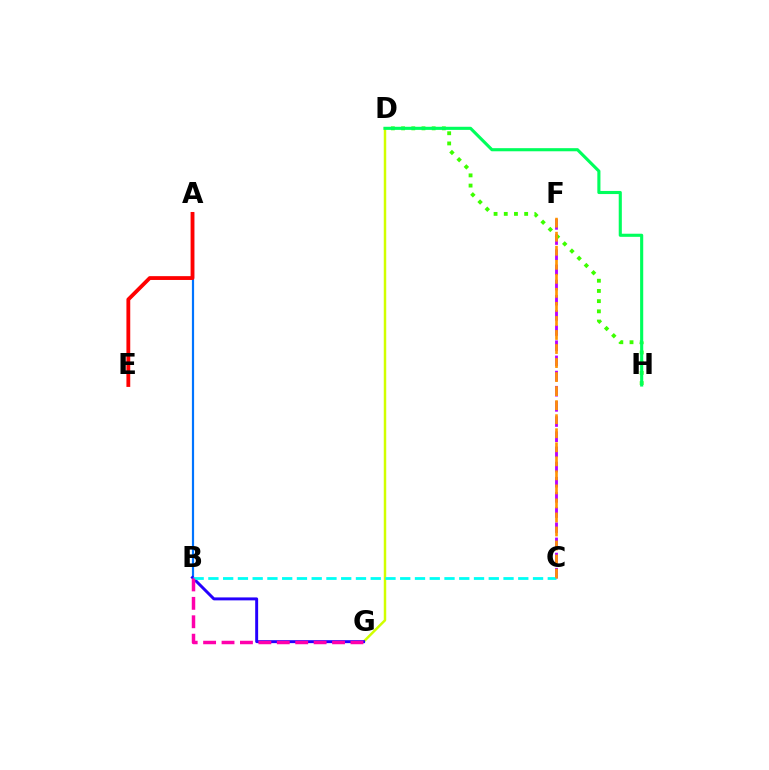{('D', 'G'): [{'color': '#d1ff00', 'line_style': 'solid', 'thickness': 1.78}], ('C', 'F'): [{'color': '#b900ff', 'line_style': 'dashed', 'thickness': 2.06}, {'color': '#ff9400', 'line_style': 'dashed', 'thickness': 1.91}], ('A', 'B'): [{'color': '#0074ff', 'line_style': 'solid', 'thickness': 1.57}], ('B', 'G'): [{'color': '#2500ff', 'line_style': 'solid', 'thickness': 2.12}, {'color': '#ff00ac', 'line_style': 'dashed', 'thickness': 2.5}], ('A', 'E'): [{'color': '#ff0000', 'line_style': 'solid', 'thickness': 2.75}], ('B', 'C'): [{'color': '#00fff6', 'line_style': 'dashed', 'thickness': 2.0}], ('D', 'H'): [{'color': '#3dff00', 'line_style': 'dotted', 'thickness': 2.77}, {'color': '#00ff5c', 'line_style': 'solid', 'thickness': 2.24}]}